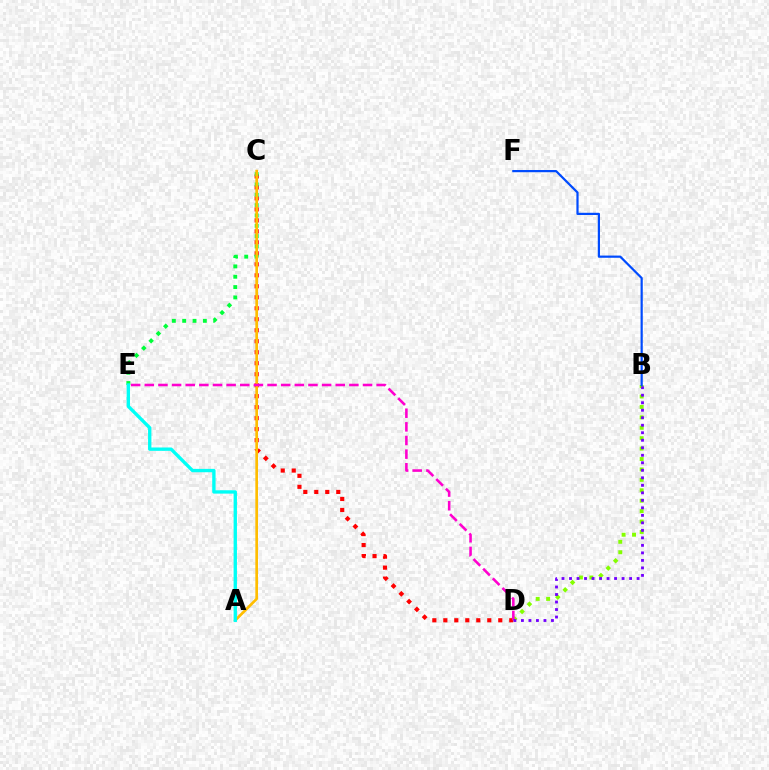{('C', 'D'): [{'color': '#ff0000', 'line_style': 'dotted', 'thickness': 2.99}], ('C', 'E'): [{'color': '#00ff39', 'line_style': 'dotted', 'thickness': 2.81}], ('B', 'D'): [{'color': '#84ff00', 'line_style': 'dotted', 'thickness': 2.83}, {'color': '#7200ff', 'line_style': 'dotted', 'thickness': 2.04}], ('B', 'F'): [{'color': '#004bff', 'line_style': 'solid', 'thickness': 1.59}], ('A', 'C'): [{'color': '#ffbd00', 'line_style': 'solid', 'thickness': 1.92}], ('A', 'E'): [{'color': '#00fff6', 'line_style': 'solid', 'thickness': 2.41}], ('D', 'E'): [{'color': '#ff00cf', 'line_style': 'dashed', 'thickness': 1.85}]}